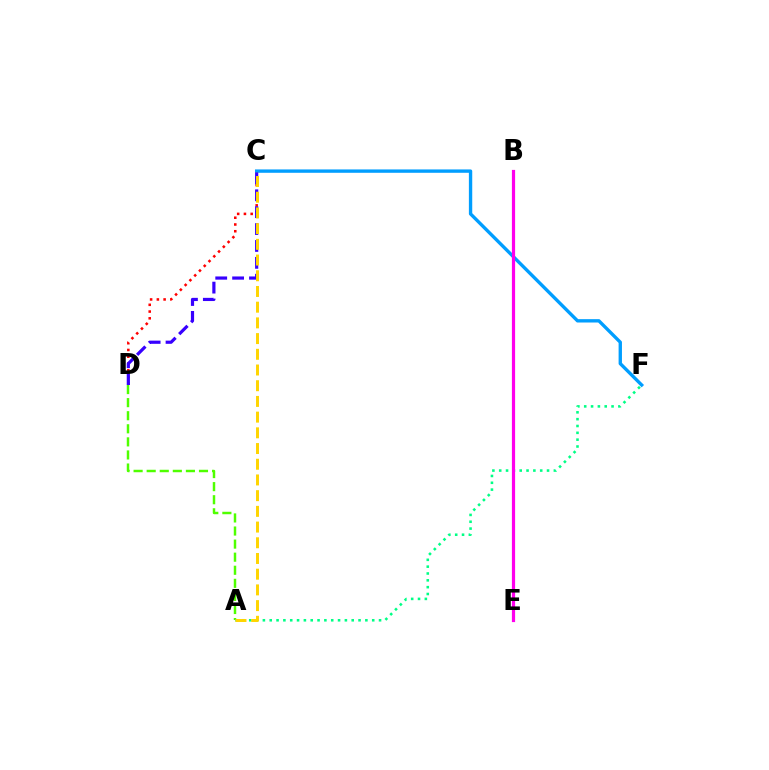{('A', 'D'): [{'color': '#4fff00', 'line_style': 'dashed', 'thickness': 1.78}], ('A', 'F'): [{'color': '#00ff86', 'line_style': 'dotted', 'thickness': 1.86}], ('C', 'D'): [{'color': '#ff0000', 'line_style': 'dotted', 'thickness': 1.83}, {'color': '#3700ff', 'line_style': 'dashed', 'thickness': 2.29}], ('C', 'F'): [{'color': '#009eff', 'line_style': 'solid', 'thickness': 2.42}], ('A', 'C'): [{'color': '#ffd500', 'line_style': 'dashed', 'thickness': 2.13}], ('B', 'E'): [{'color': '#ff00ed', 'line_style': 'solid', 'thickness': 2.31}]}